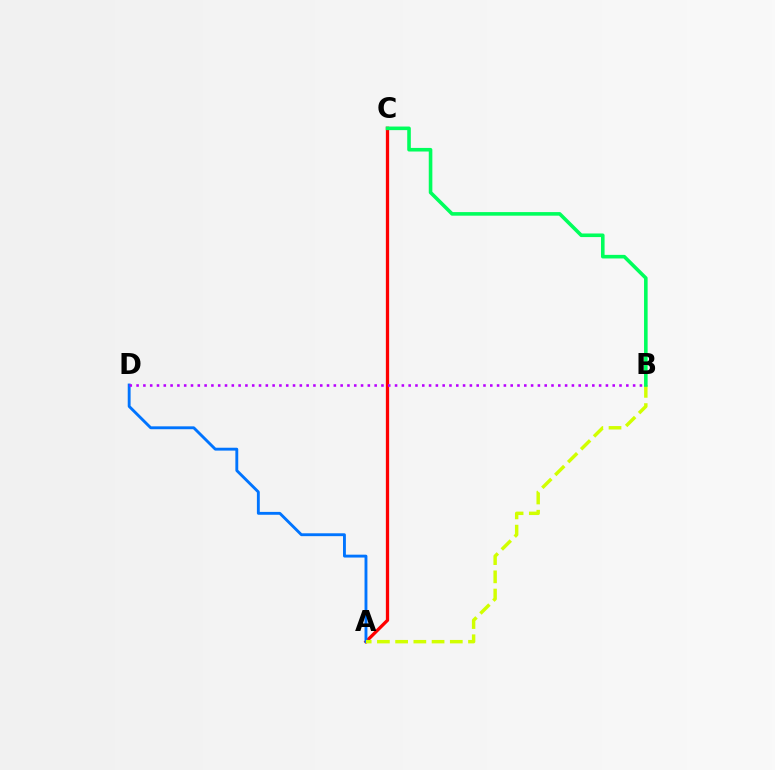{('A', 'C'): [{'color': '#ff0000', 'line_style': 'solid', 'thickness': 2.36}], ('A', 'D'): [{'color': '#0074ff', 'line_style': 'solid', 'thickness': 2.07}], ('A', 'B'): [{'color': '#d1ff00', 'line_style': 'dashed', 'thickness': 2.48}], ('B', 'C'): [{'color': '#00ff5c', 'line_style': 'solid', 'thickness': 2.59}], ('B', 'D'): [{'color': '#b900ff', 'line_style': 'dotted', 'thickness': 1.85}]}